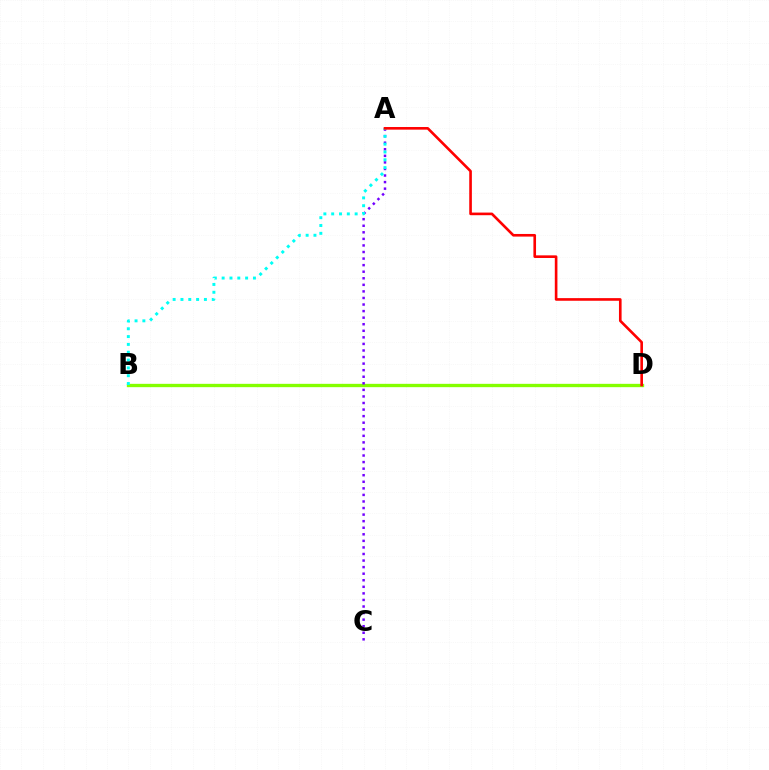{('B', 'D'): [{'color': '#84ff00', 'line_style': 'solid', 'thickness': 2.4}], ('A', 'C'): [{'color': '#7200ff', 'line_style': 'dotted', 'thickness': 1.78}], ('A', 'B'): [{'color': '#00fff6', 'line_style': 'dotted', 'thickness': 2.13}], ('A', 'D'): [{'color': '#ff0000', 'line_style': 'solid', 'thickness': 1.89}]}